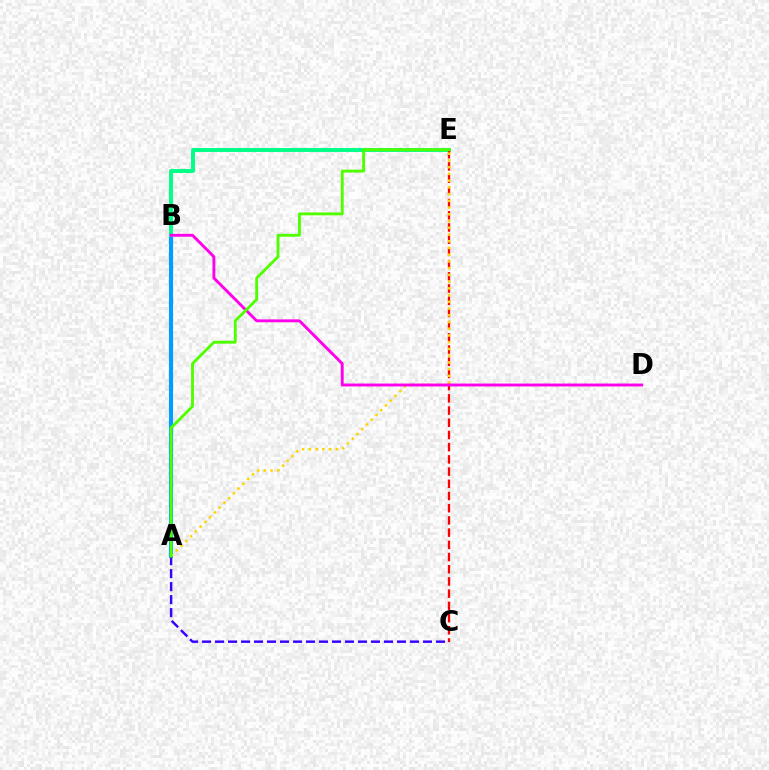{('A', 'B'): [{'color': '#009eff', 'line_style': 'solid', 'thickness': 2.99}], ('B', 'E'): [{'color': '#00ff86', 'line_style': 'solid', 'thickness': 2.81}], ('C', 'E'): [{'color': '#ff0000', 'line_style': 'dashed', 'thickness': 1.66}], ('A', 'E'): [{'color': '#ffd500', 'line_style': 'dotted', 'thickness': 1.83}, {'color': '#4fff00', 'line_style': 'solid', 'thickness': 2.06}], ('A', 'C'): [{'color': '#3700ff', 'line_style': 'dashed', 'thickness': 1.77}], ('B', 'D'): [{'color': '#ff00ed', 'line_style': 'solid', 'thickness': 2.09}]}